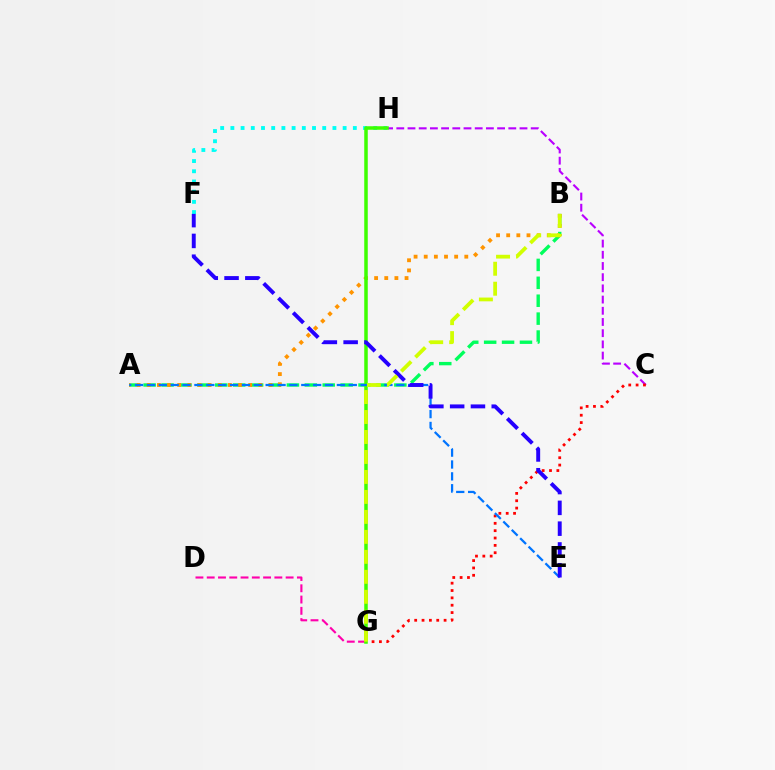{('A', 'B'): [{'color': '#00ff5c', 'line_style': 'dashed', 'thickness': 2.43}, {'color': '#ff9400', 'line_style': 'dotted', 'thickness': 2.76}], ('D', 'G'): [{'color': '#ff00ac', 'line_style': 'dashed', 'thickness': 1.53}], ('F', 'H'): [{'color': '#00fff6', 'line_style': 'dotted', 'thickness': 2.77}], ('C', 'H'): [{'color': '#b900ff', 'line_style': 'dashed', 'thickness': 1.52}], ('C', 'G'): [{'color': '#ff0000', 'line_style': 'dotted', 'thickness': 2.0}], ('G', 'H'): [{'color': '#3dff00', 'line_style': 'solid', 'thickness': 2.53}], ('A', 'E'): [{'color': '#0074ff', 'line_style': 'dashed', 'thickness': 1.61}], ('E', 'F'): [{'color': '#2500ff', 'line_style': 'dashed', 'thickness': 2.82}], ('B', 'G'): [{'color': '#d1ff00', 'line_style': 'dashed', 'thickness': 2.71}]}